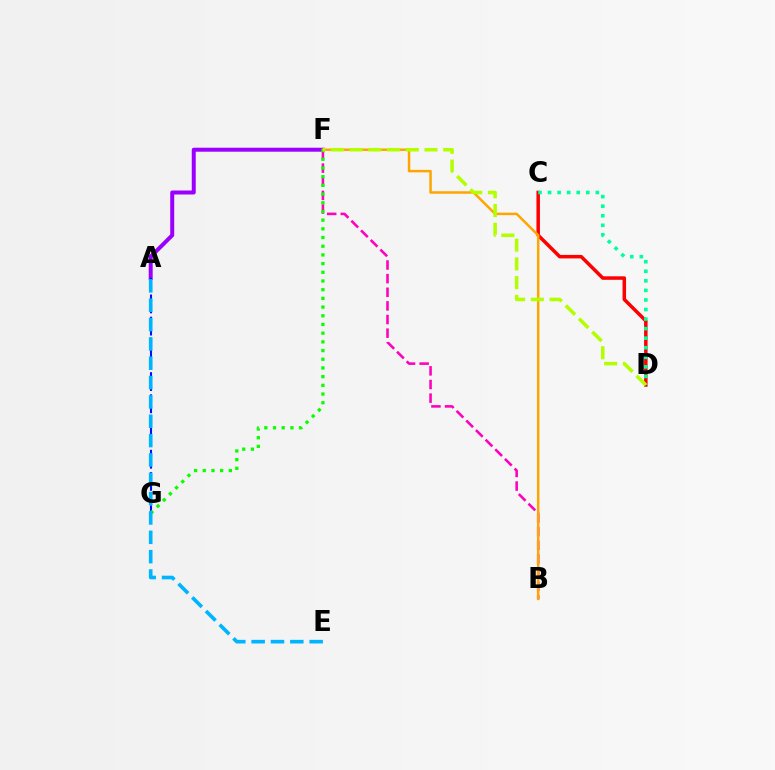{('A', 'F'): [{'color': '#9b00ff', 'line_style': 'solid', 'thickness': 2.87}], ('B', 'F'): [{'color': '#ff00bd', 'line_style': 'dashed', 'thickness': 1.85}, {'color': '#ffa500', 'line_style': 'solid', 'thickness': 1.79}], ('C', 'D'): [{'color': '#ff0000', 'line_style': 'solid', 'thickness': 2.52}, {'color': '#00ff9d', 'line_style': 'dotted', 'thickness': 2.6}], ('A', 'G'): [{'color': '#0010ff', 'line_style': 'dashed', 'thickness': 1.51}], ('F', 'G'): [{'color': '#08ff00', 'line_style': 'dotted', 'thickness': 2.36}], ('A', 'E'): [{'color': '#00b5ff', 'line_style': 'dashed', 'thickness': 2.63}], ('D', 'F'): [{'color': '#b3ff00', 'line_style': 'dashed', 'thickness': 2.54}]}